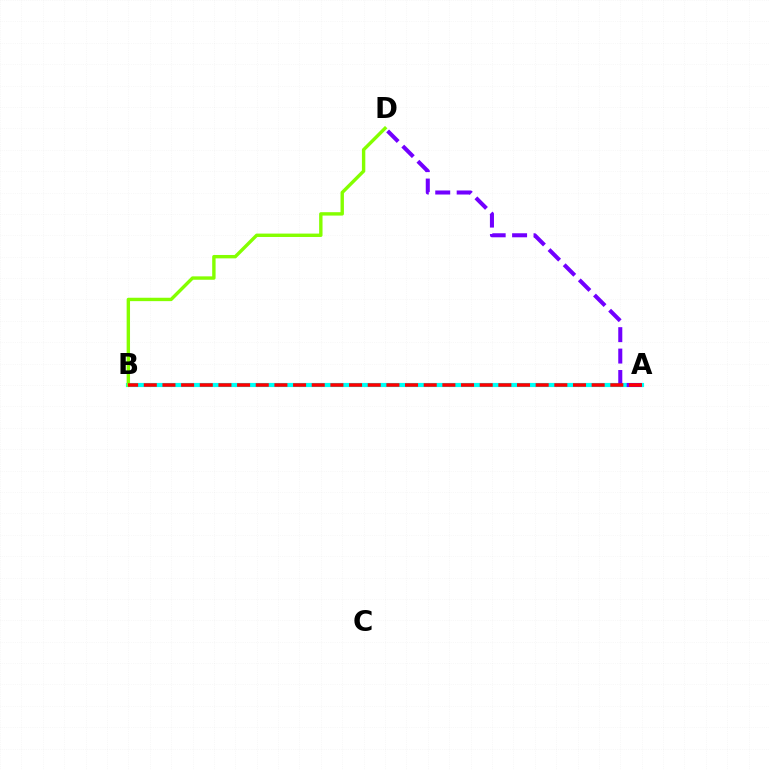{('A', 'B'): [{'color': '#00fff6', 'line_style': 'solid', 'thickness': 2.99}, {'color': '#ff0000', 'line_style': 'dashed', 'thickness': 2.54}], ('B', 'D'): [{'color': '#84ff00', 'line_style': 'solid', 'thickness': 2.44}], ('A', 'D'): [{'color': '#7200ff', 'line_style': 'dashed', 'thickness': 2.91}]}